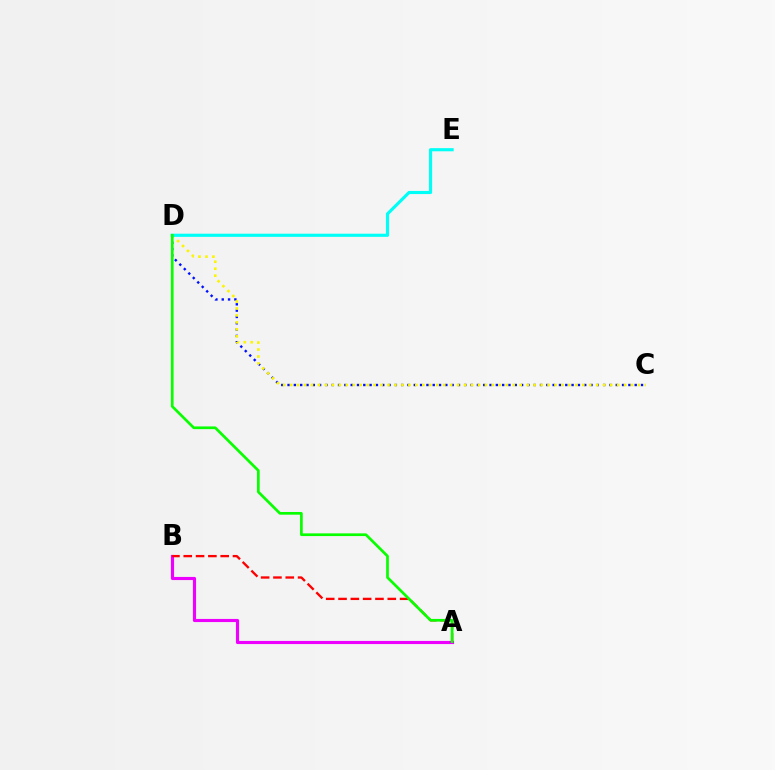{('A', 'B'): [{'color': '#ee00ff', 'line_style': 'solid', 'thickness': 2.26}, {'color': '#ff0000', 'line_style': 'dashed', 'thickness': 1.67}], ('C', 'D'): [{'color': '#0010ff', 'line_style': 'dotted', 'thickness': 1.71}, {'color': '#fcf500', 'line_style': 'dotted', 'thickness': 1.89}], ('D', 'E'): [{'color': '#00fff6', 'line_style': 'solid', 'thickness': 2.26}], ('A', 'D'): [{'color': '#08ff00', 'line_style': 'solid', 'thickness': 1.94}]}